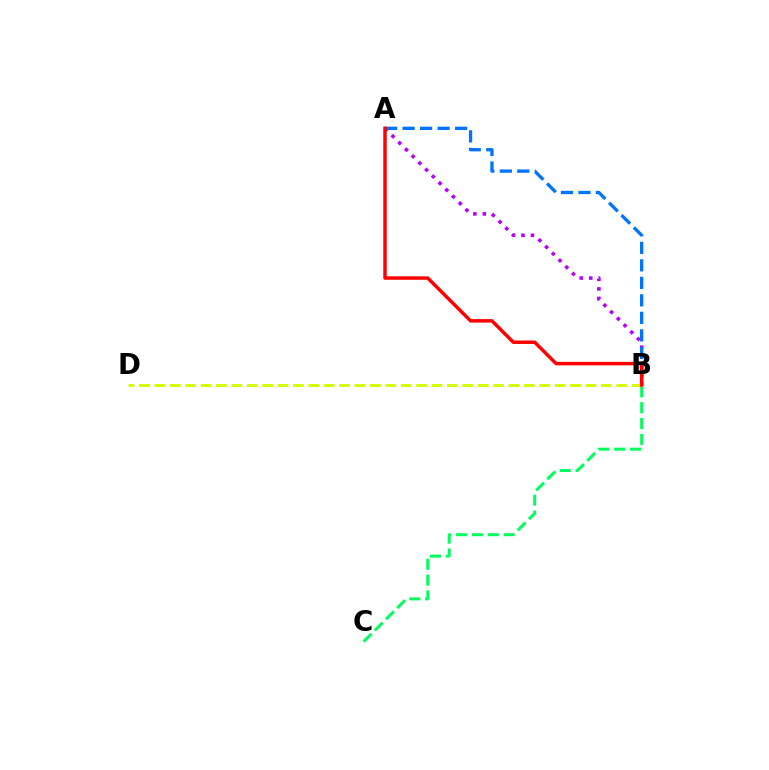{('B', 'C'): [{'color': '#00ff5c', 'line_style': 'dashed', 'thickness': 2.15}], ('B', 'D'): [{'color': '#d1ff00', 'line_style': 'dashed', 'thickness': 2.09}], ('A', 'B'): [{'color': '#b900ff', 'line_style': 'dotted', 'thickness': 2.58}, {'color': '#0074ff', 'line_style': 'dashed', 'thickness': 2.38}, {'color': '#ff0000', 'line_style': 'solid', 'thickness': 2.5}]}